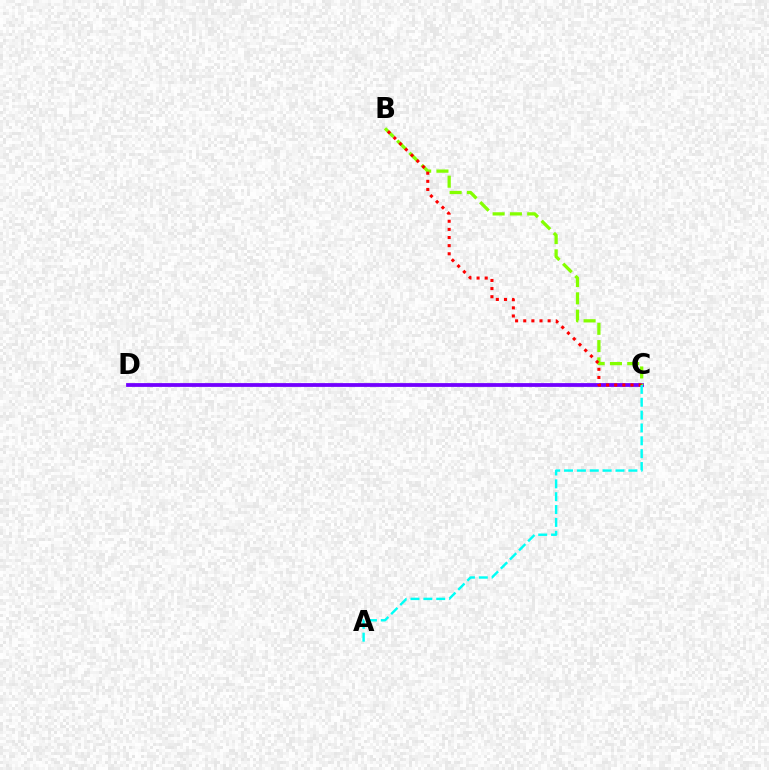{('C', 'D'): [{'color': '#7200ff', 'line_style': 'solid', 'thickness': 2.71}], ('B', 'C'): [{'color': '#84ff00', 'line_style': 'dashed', 'thickness': 2.35}, {'color': '#ff0000', 'line_style': 'dotted', 'thickness': 2.21}], ('A', 'C'): [{'color': '#00fff6', 'line_style': 'dashed', 'thickness': 1.75}]}